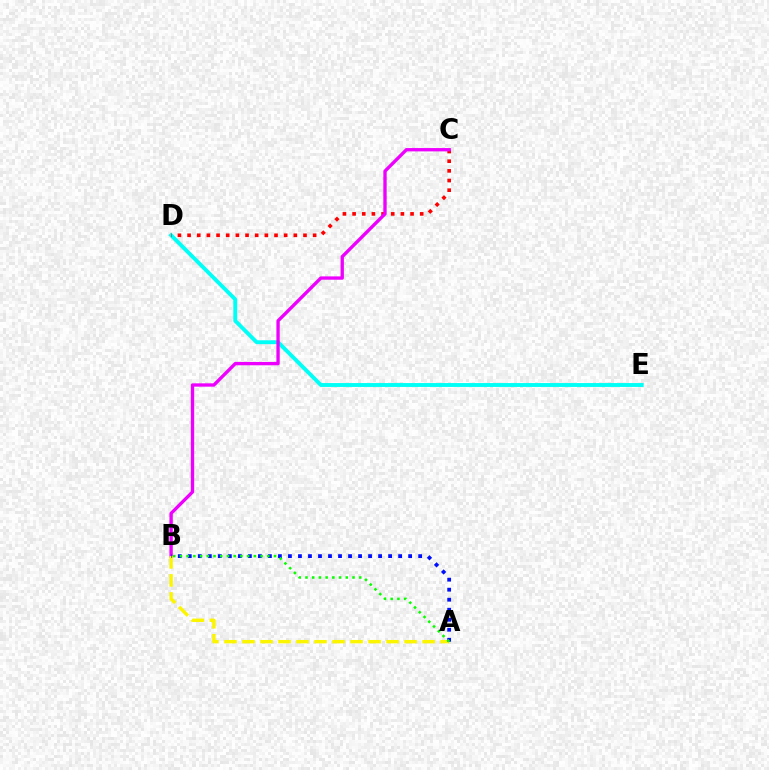{('D', 'E'): [{'color': '#00fff6', 'line_style': 'solid', 'thickness': 2.8}], ('C', 'D'): [{'color': '#ff0000', 'line_style': 'dotted', 'thickness': 2.62}], ('B', 'C'): [{'color': '#ee00ff', 'line_style': 'solid', 'thickness': 2.4}], ('A', 'B'): [{'color': '#fcf500', 'line_style': 'dashed', 'thickness': 2.45}, {'color': '#0010ff', 'line_style': 'dotted', 'thickness': 2.72}, {'color': '#08ff00', 'line_style': 'dotted', 'thickness': 1.83}]}